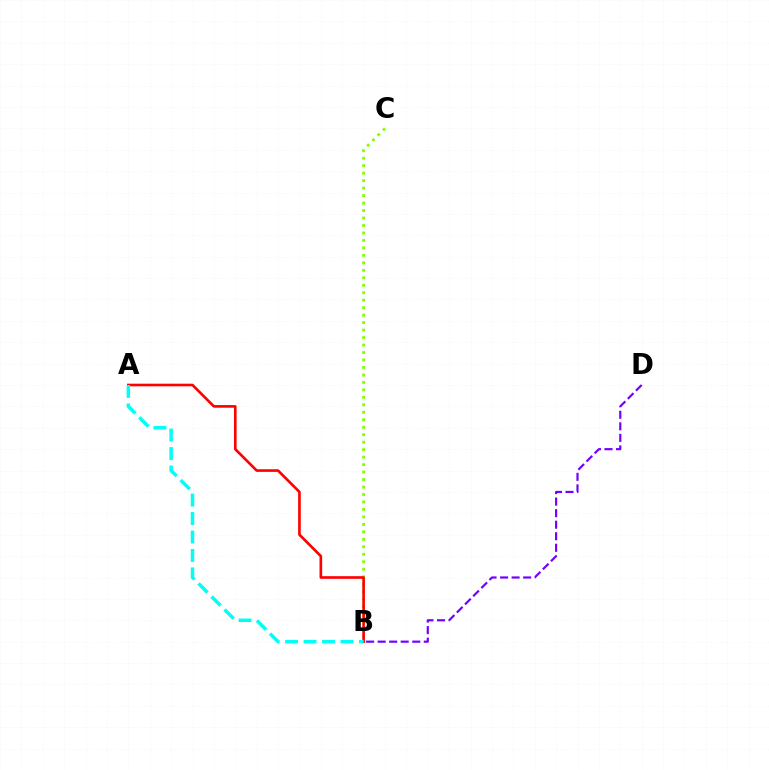{('B', 'C'): [{'color': '#84ff00', 'line_style': 'dotted', 'thickness': 2.03}], ('A', 'B'): [{'color': '#ff0000', 'line_style': 'solid', 'thickness': 1.9}, {'color': '#00fff6', 'line_style': 'dashed', 'thickness': 2.51}], ('B', 'D'): [{'color': '#7200ff', 'line_style': 'dashed', 'thickness': 1.57}]}